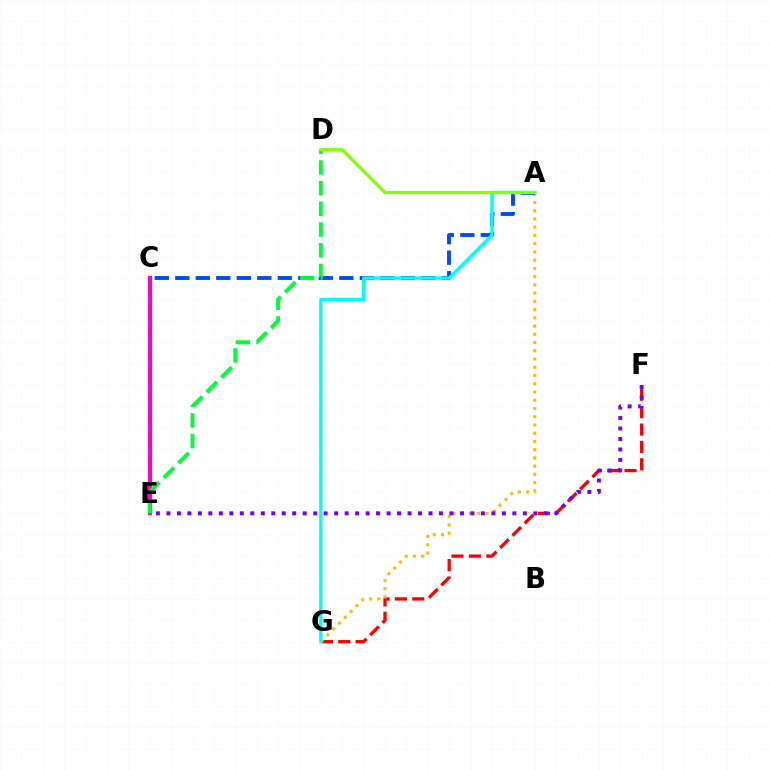{('F', 'G'): [{'color': '#ff0000', 'line_style': 'dashed', 'thickness': 2.36}], ('C', 'E'): [{'color': '#ff00cf', 'line_style': 'solid', 'thickness': 2.97}], ('A', 'G'): [{'color': '#ffbd00', 'line_style': 'dotted', 'thickness': 2.24}, {'color': '#00fff6', 'line_style': 'solid', 'thickness': 2.38}], ('A', 'C'): [{'color': '#004bff', 'line_style': 'dashed', 'thickness': 2.79}], ('E', 'F'): [{'color': '#7200ff', 'line_style': 'dotted', 'thickness': 2.85}], ('D', 'E'): [{'color': '#00ff39', 'line_style': 'dashed', 'thickness': 2.81}], ('A', 'D'): [{'color': '#84ff00', 'line_style': 'solid', 'thickness': 2.28}]}